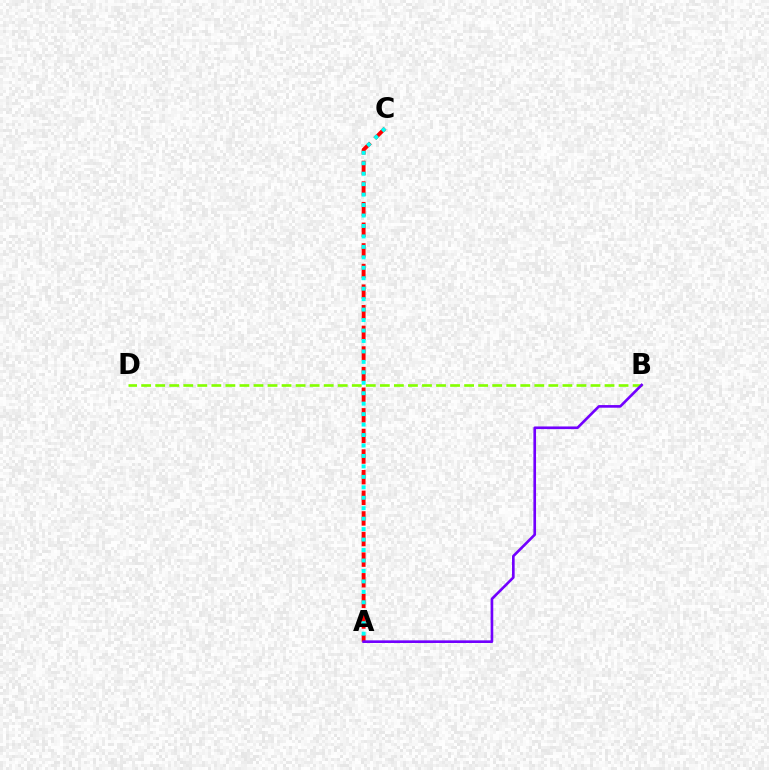{('B', 'D'): [{'color': '#84ff00', 'line_style': 'dashed', 'thickness': 1.91}], ('A', 'C'): [{'color': '#ff0000', 'line_style': 'dashed', 'thickness': 2.8}, {'color': '#00fff6', 'line_style': 'dotted', 'thickness': 2.84}], ('A', 'B'): [{'color': '#7200ff', 'line_style': 'solid', 'thickness': 1.9}]}